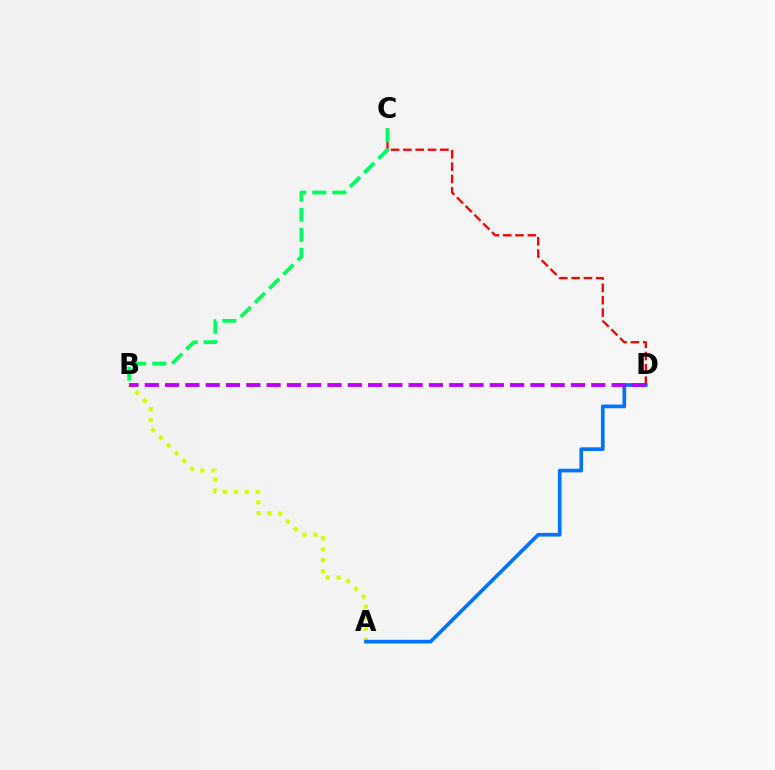{('A', 'B'): [{'color': '#d1ff00', 'line_style': 'dotted', 'thickness': 2.99}], ('C', 'D'): [{'color': '#ff0000', 'line_style': 'dashed', 'thickness': 1.67}], ('B', 'C'): [{'color': '#00ff5c', 'line_style': 'dashed', 'thickness': 2.72}], ('A', 'D'): [{'color': '#0074ff', 'line_style': 'solid', 'thickness': 2.66}], ('B', 'D'): [{'color': '#b900ff', 'line_style': 'dashed', 'thickness': 2.76}]}